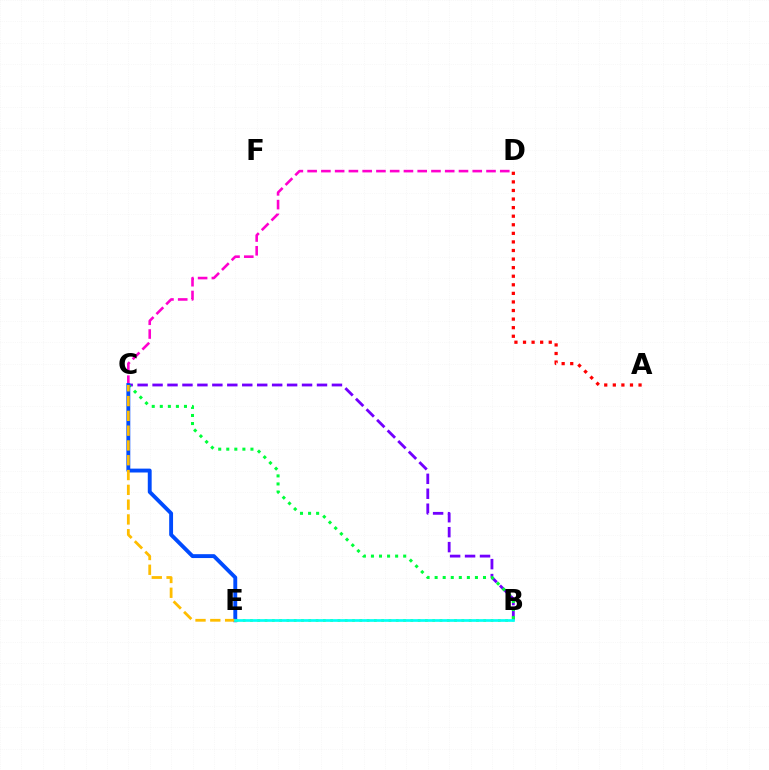{('B', 'C'): [{'color': '#7200ff', 'line_style': 'dashed', 'thickness': 2.03}, {'color': '#00ff39', 'line_style': 'dotted', 'thickness': 2.19}], ('A', 'D'): [{'color': '#ff0000', 'line_style': 'dotted', 'thickness': 2.33}], ('C', 'D'): [{'color': '#ff00cf', 'line_style': 'dashed', 'thickness': 1.87}], ('C', 'E'): [{'color': '#004bff', 'line_style': 'solid', 'thickness': 2.79}, {'color': '#ffbd00', 'line_style': 'dashed', 'thickness': 2.01}], ('B', 'E'): [{'color': '#84ff00', 'line_style': 'dotted', 'thickness': 1.98}, {'color': '#00fff6', 'line_style': 'solid', 'thickness': 1.93}]}